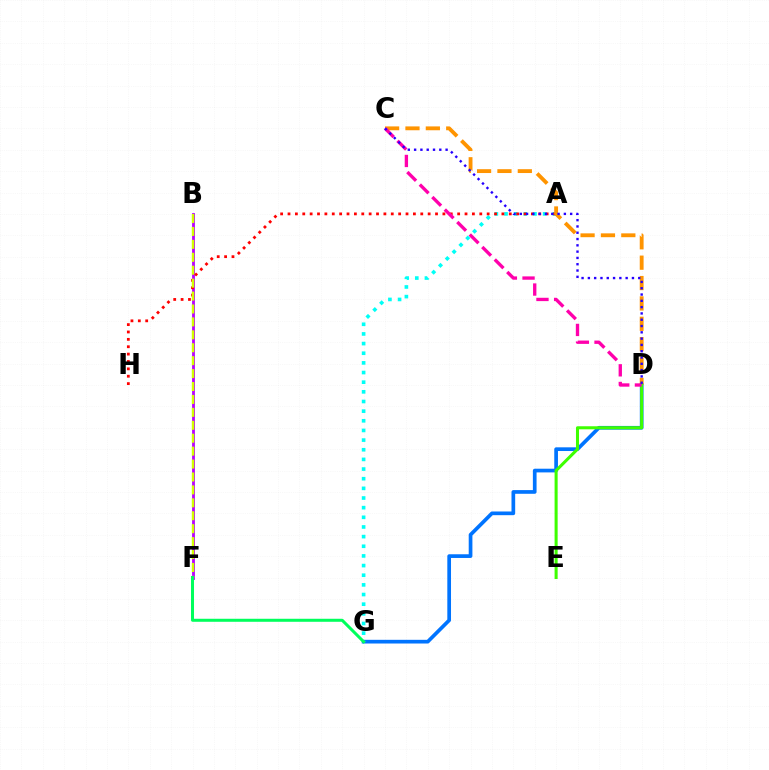{('D', 'G'): [{'color': '#0074ff', 'line_style': 'solid', 'thickness': 2.66}], ('A', 'G'): [{'color': '#00fff6', 'line_style': 'dotted', 'thickness': 2.62}], ('B', 'F'): [{'color': '#b900ff', 'line_style': 'solid', 'thickness': 2.03}, {'color': '#d1ff00', 'line_style': 'dashed', 'thickness': 1.76}], ('A', 'H'): [{'color': '#ff0000', 'line_style': 'dotted', 'thickness': 2.0}], ('C', 'D'): [{'color': '#ff9400', 'line_style': 'dashed', 'thickness': 2.77}, {'color': '#ff00ac', 'line_style': 'dashed', 'thickness': 2.4}, {'color': '#2500ff', 'line_style': 'dotted', 'thickness': 1.71}], ('D', 'E'): [{'color': '#3dff00', 'line_style': 'solid', 'thickness': 2.19}], ('F', 'G'): [{'color': '#00ff5c', 'line_style': 'solid', 'thickness': 2.17}]}